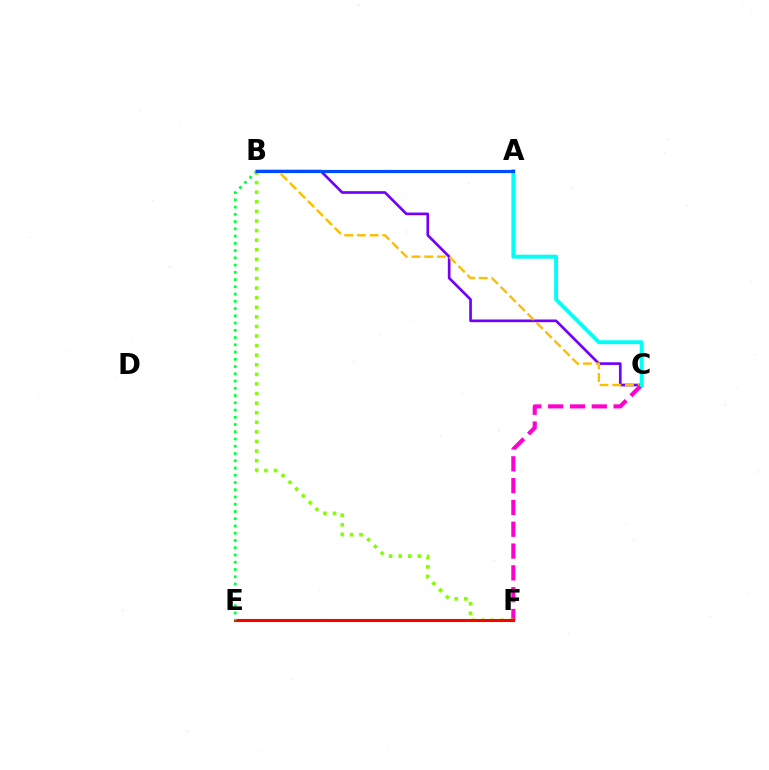{('B', 'C'): [{'color': '#7200ff', 'line_style': 'solid', 'thickness': 1.92}, {'color': '#ffbd00', 'line_style': 'dashed', 'thickness': 1.72}], ('C', 'F'): [{'color': '#ff00cf', 'line_style': 'dashed', 'thickness': 2.96}], ('A', 'C'): [{'color': '#00fff6', 'line_style': 'solid', 'thickness': 2.82}], ('B', 'F'): [{'color': '#84ff00', 'line_style': 'dotted', 'thickness': 2.61}], ('E', 'F'): [{'color': '#ff0000', 'line_style': 'solid', 'thickness': 2.19}], ('B', 'E'): [{'color': '#00ff39', 'line_style': 'dotted', 'thickness': 1.97}], ('A', 'B'): [{'color': '#004bff', 'line_style': 'solid', 'thickness': 2.28}]}